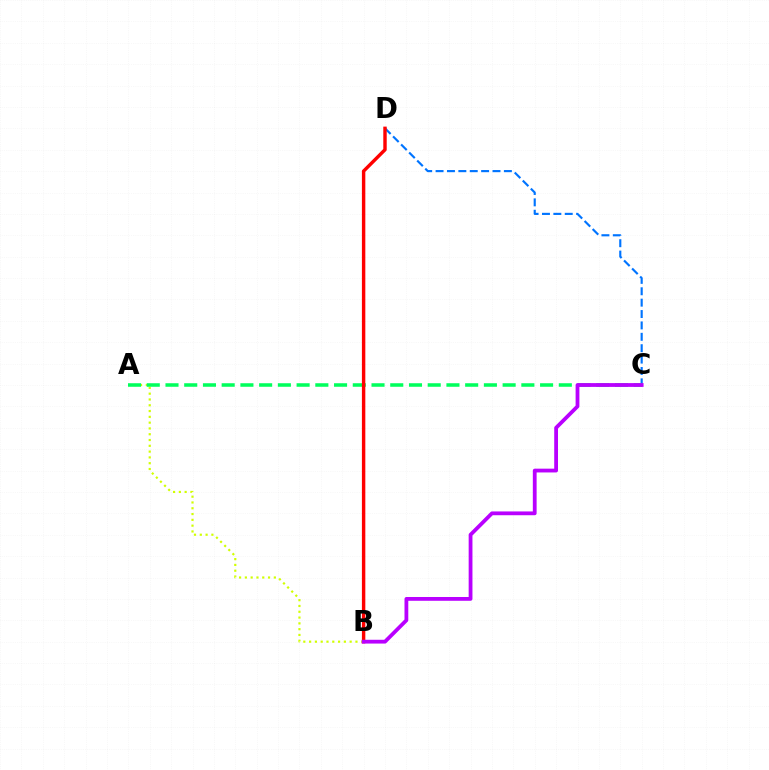{('C', 'D'): [{'color': '#0074ff', 'line_style': 'dashed', 'thickness': 1.55}], ('A', 'B'): [{'color': '#d1ff00', 'line_style': 'dotted', 'thickness': 1.57}], ('A', 'C'): [{'color': '#00ff5c', 'line_style': 'dashed', 'thickness': 2.54}], ('B', 'D'): [{'color': '#ff0000', 'line_style': 'solid', 'thickness': 2.46}], ('B', 'C'): [{'color': '#b900ff', 'line_style': 'solid', 'thickness': 2.73}]}